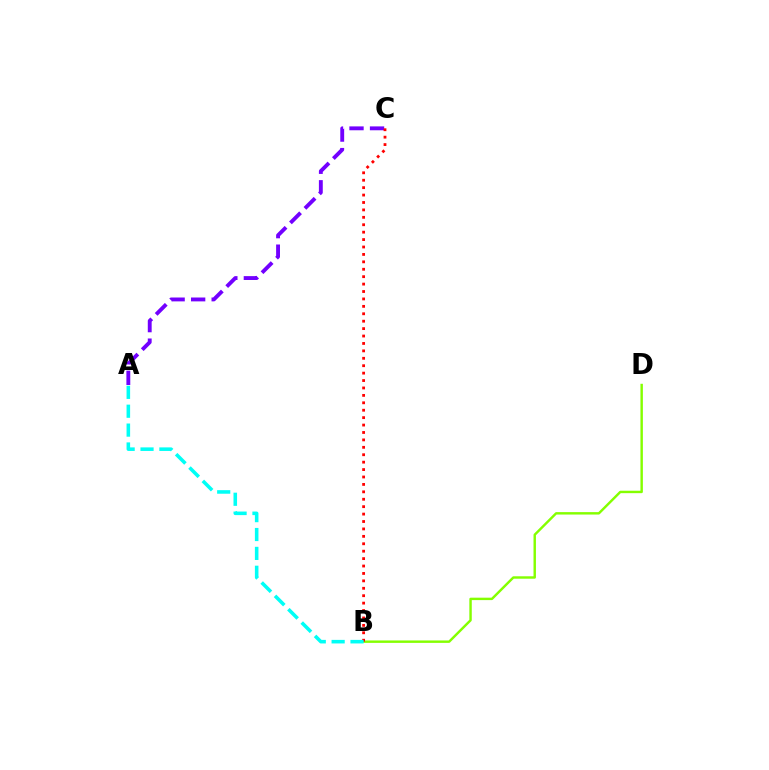{('A', 'C'): [{'color': '#7200ff', 'line_style': 'dashed', 'thickness': 2.79}], ('B', 'D'): [{'color': '#84ff00', 'line_style': 'solid', 'thickness': 1.75}], ('B', 'C'): [{'color': '#ff0000', 'line_style': 'dotted', 'thickness': 2.02}], ('A', 'B'): [{'color': '#00fff6', 'line_style': 'dashed', 'thickness': 2.56}]}